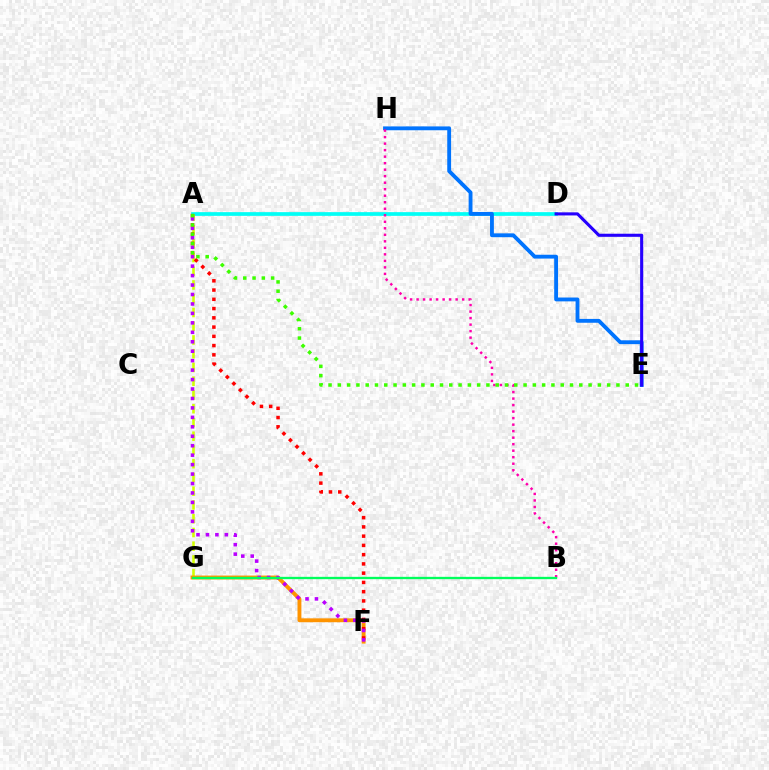{('A', 'D'): [{'color': '#00fff6', 'line_style': 'solid', 'thickness': 2.66}], ('A', 'G'): [{'color': '#d1ff00', 'line_style': 'dashed', 'thickness': 1.87}], ('E', 'H'): [{'color': '#0074ff', 'line_style': 'solid', 'thickness': 2.77}], ('D', 'E'): [{'color': '#2500ff', 'line_style': 'solid', 'thickness': 2.23}], ('F', 'G'): [{'color': '#ff9400', 'line_style': 'solid', 'thickness': 2.8}], ('A', 'F'): [{'color': '#ff0000', 'line_style': 'dotted', 'thickness': 2.51}, {'color': '#b900ff', 'line_style': 'dotted', 'thickness': 2.57}], ('B', 'H'): [{'color': '#ff00ac', 'line_style': 'dotted', 'thickness': 1.77}], ('B', 'G'): [{'color': '#00ff5c', 'line_style': 'solid', 'thickness': 1.67}], ('A', 'E'): [{'color': '#3dff00', 'line_style': 'dotted', 'thickness': 2.52}]}